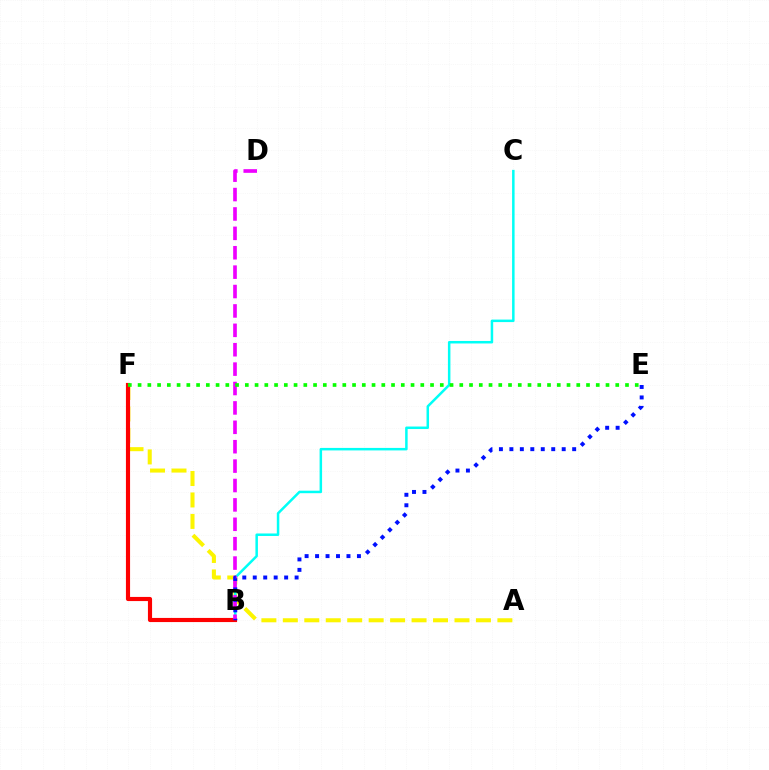{('A', 'F'): [{'color': '#fcf500', 'line_style': 'dashed', 'thickness': 2.91}], ('B', 'C'): [{'color': '#00fff6', 'line_style': 'solid', 'thickness': 1.8}], ('B', 'F'): [{'color': '#ff0000', 'line_style': 'solid', 'thickness': 2.98}], ('B', 'D'): [{'color': '#ee00ff', 'line_style': 'dashed', 'thickness': 2.63}], ('B', 'E'): [{'color': '#0010ff', 'line_style': 'dotted', 'thickness': 2.84}], ('E', 'F'): [{'color': '#08ff00', 'line_style': 'dotted', 'thickness': 2.65}]}